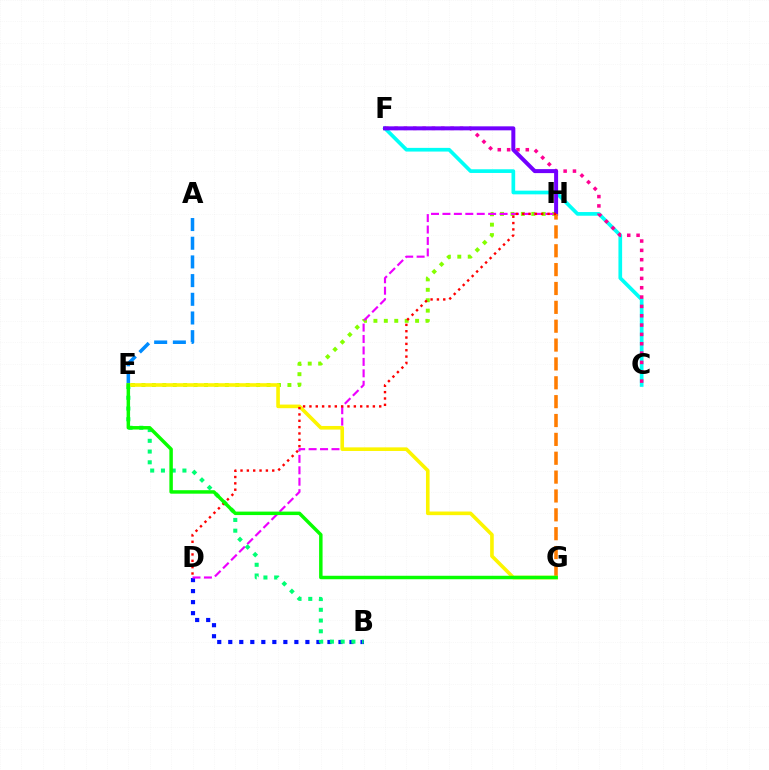{('E', 'H'): [{'color': '#84ff00', 'line_style': 'dotted', 'thickness': 2.83}], ('A', 'E'): [{'color': '#008cff', 'line_style': 'dashed', 'thickness': 2.54}], ('B', 'D'): [{'color': '#0010ff', 'line_style': 'dotted', 'thickness': 2.99}], ('C', 'F'): [{'color': '#00fff6', 'line_style': 'solid', 'thickness': 2.65}, {'color': '#ff0094', 'line_style': 'dotted', 'thickness': 2.54}], ('F', 'H'): [{'color': '#7200ff', 'line_style': 'solid', 'thickness': 2.87}], ('D', 'H'): [{'color': '#ee00ff', 'line_style': 'dashed', 'thickness': 1.55}, {'color': '#ff0000', 'line_style': 'dotted', 'thickness': 1.72}], ('B', 'E'): [{'color': '#00ff74', 'line_style': 'dotted', 'thickness': 2.92}], ('G', 'H'): [{'color': '#ff7c00', 'line_style': 'dashed', 'thickness': 2.56}], ('E', 'G'): [{'color': '#fcf500', 'line_style': 'solid', 'thickness': 2.6}, {'color': '#08ff00', 'line_style': 'solid', 'thickness': 2.5}]}